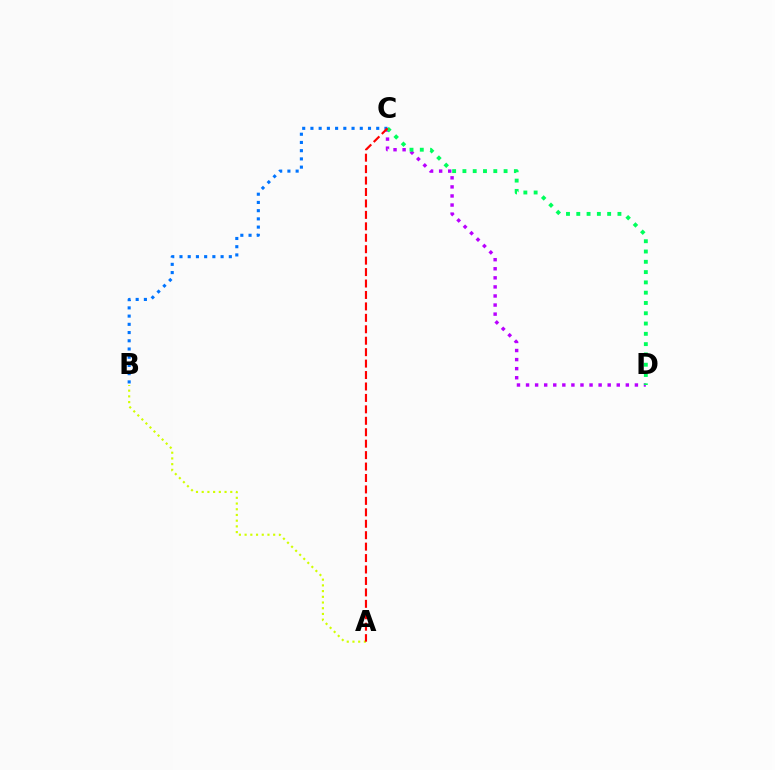{('A', 'B'): [{'color': '#d1ff00', 'line_style': 'dotted', 'thickness': 1.55}], ('C', 'D'): [{'color': '#b900ff', 'line_style': 'dotted', 'thickness': 2.46}, {'color': '#00ff5c', 'line_style': 'dotted', 'thickness': 2.8}], ('B', 'C'): [{'color': '#0074ff', 'line_style': 'dotted', 'thickness': 2.23}], ('A', 'C'): [{'color': '#ff0000', 'line_style': 'dashed', 'thickness': 1.55}]}